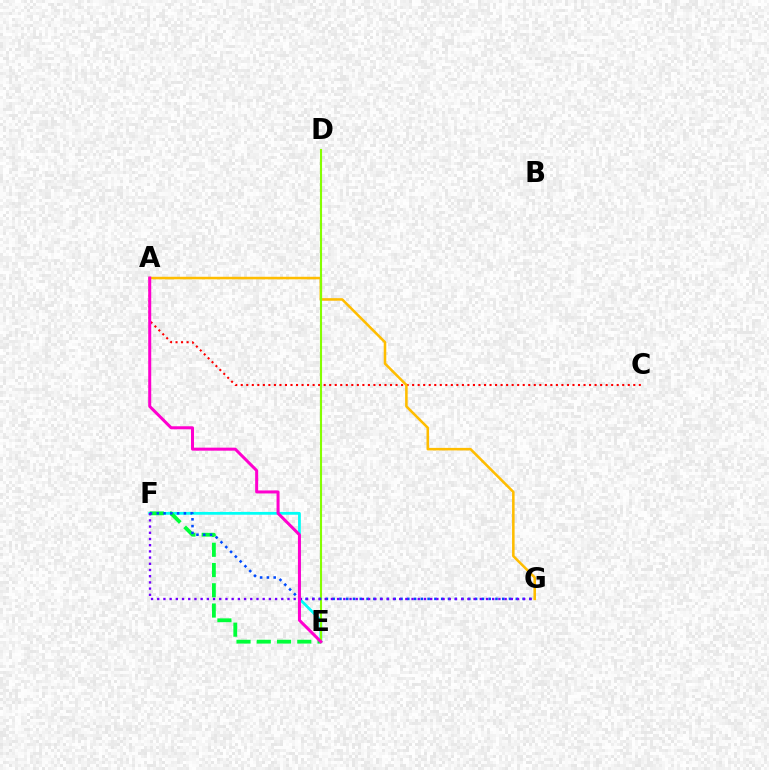{('A', 'C'): [{'color': '#ff0000', 'line_style': 'dotted', 'thickness': 1.5}], ('A', 'G'): [{'color': '#ffbd00', 'line_style': 'solid', 'thickness': 1.84}], ('E', 'F'): [{'color': '#00fff6', 'line_style': 'solid', 'thickness': 2.01}, {'color': '#00ff39', 'line_style': 'dashed', 'thickness': 2.75}], ('D', 'E'): [{'color': '#84ff00', 'line_style': 'solid', 'thickness': 1.52}], ('F', 'G'): [{'color': '#004bff', 'line_style': 'dotted', 'thickness': 1.84}, {'color': '#7200ff', 'line_style': 'dotted', 'thickness': 1.69}], ('A', 'E'): [{'color': '#ff00cf', 'line_style': 'solid', 'thickness': 2.17}]}